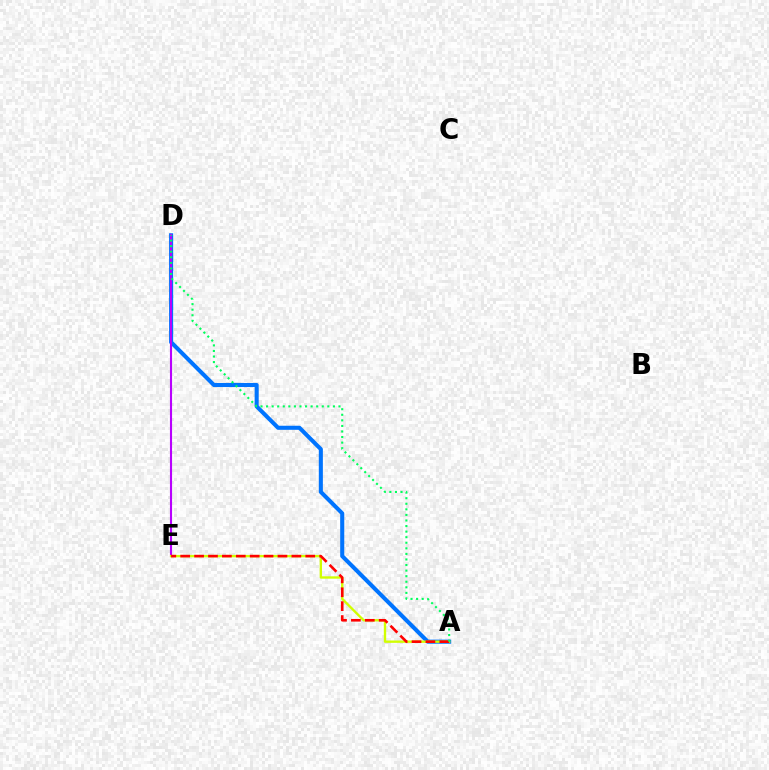{('A', 'D'): [{'color': '#0074ff', 'line_style': 'solid', 'thickness': 2.93}, {'color': '#00ff5c', 'line_style': 'dotted', 'thickness': 1.51}], ('D', 'E'): [{'color': '#b900ff', 'line_style': 'solid', 'thickness': 1.52}], ('A', 'E'): [{'color': '#d1ff00', 'line_style': 'solid', 'thickness': 1.7}, {'color': '#ff0000', 'line_style': 'dashed', 'thickness': 1.89}]}